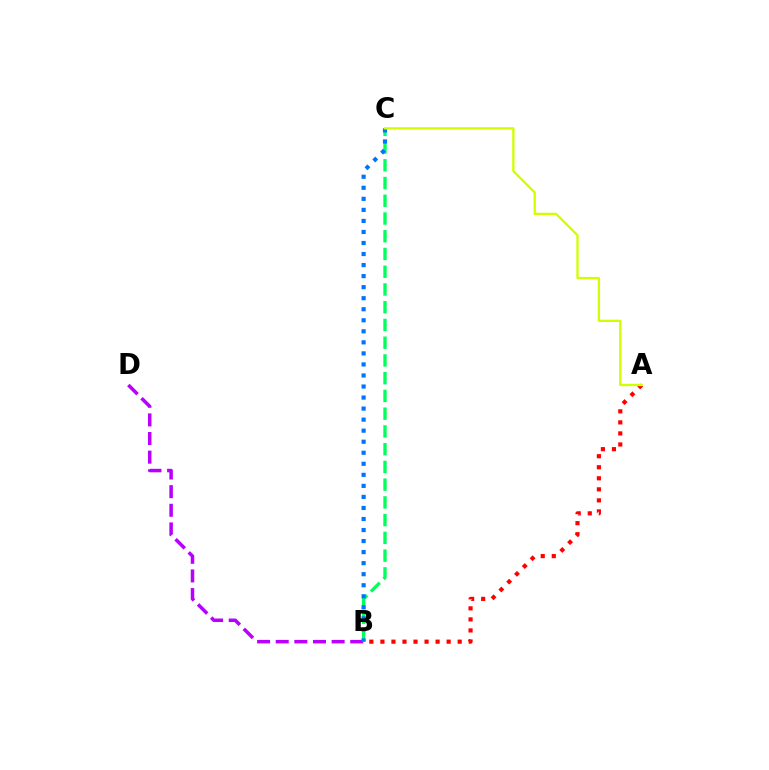{('B', 'D'): [{'color': '#b900ff', 'line_style': 'dashed', 'thickness': 2.53}], ('B', 'C'): [{'color': '#00ff5c', 'line_style': 'dashed', 'thickness': 2.41}, {'color': '#0074ff', 'line_style': 'dotted', 'thickness': 3.0}], ('A', 'B'): [{'color': '#ff0000', 'line_style': 'dotted', 'thickness': 3.0}], ('A', 'C'): [{'color': '#d1ff00', 'line_style': 'solid', 'thickness': 1.67}]}